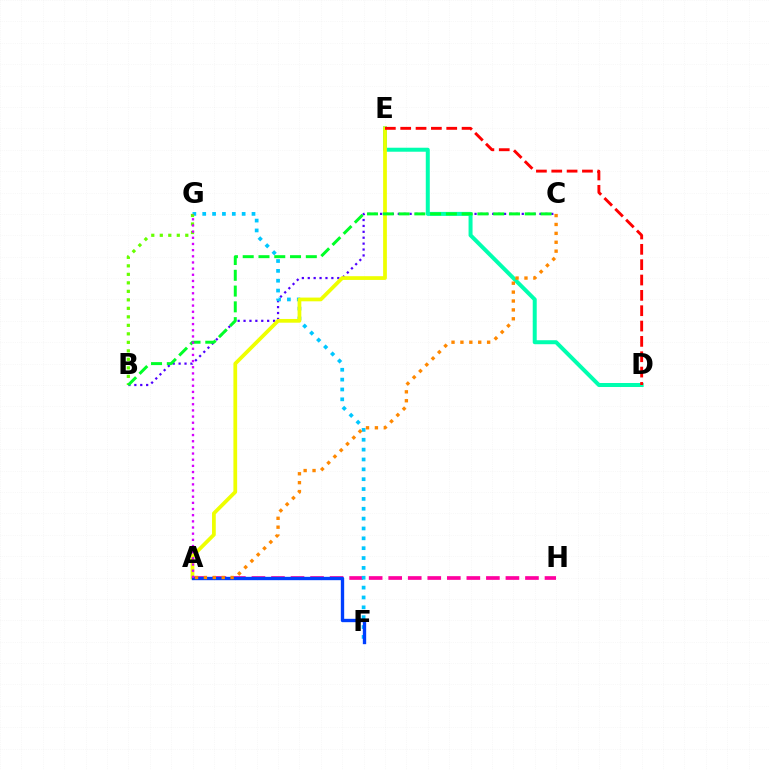{('A', 'H'): [{'color': '#ff00a0', 'line_style': 'dashed', 'thickness': 2.65}], ('B', 'C'): [{'color': '#4f00ff', 'line_style': 'dotted', 'thickness': 1.6}, {'color': '#00ff27', 'line_style': 'dashed', 'thickness': 2.14}], ('F', 'G'): [{'color': '#00c7ff', 'line_style': 'dotted', 'thickness': 2.68}], ('D', 'E'): [{'color': '#00ffaf', 'line_style': 'solid', 'thickness': 2.87}, {'color': '#ff0000', 'line_style': 'dashed', 'thickness': 2.08}], ('A', 'E'): [{'color': '#eeff00', 'line_style': 'solid', 'thickness': 2.69}], ('B', 'G'): [{'color': '#66ff00', 'line_style': 'dotted', 'thickness': 2.31}], ('A', 'F'): [{'color': '#003fff', 'line_style': 'solid', 'thickness': 2.41}], ('A', 'G'): [{'color': '#d600ff', 'line_style': 'dotted', 'thickness': 1.67}], ('A', 'C'): [{'color': '#ff8800', 'line_style': 'dotted', 'thickness': 2.42}]}